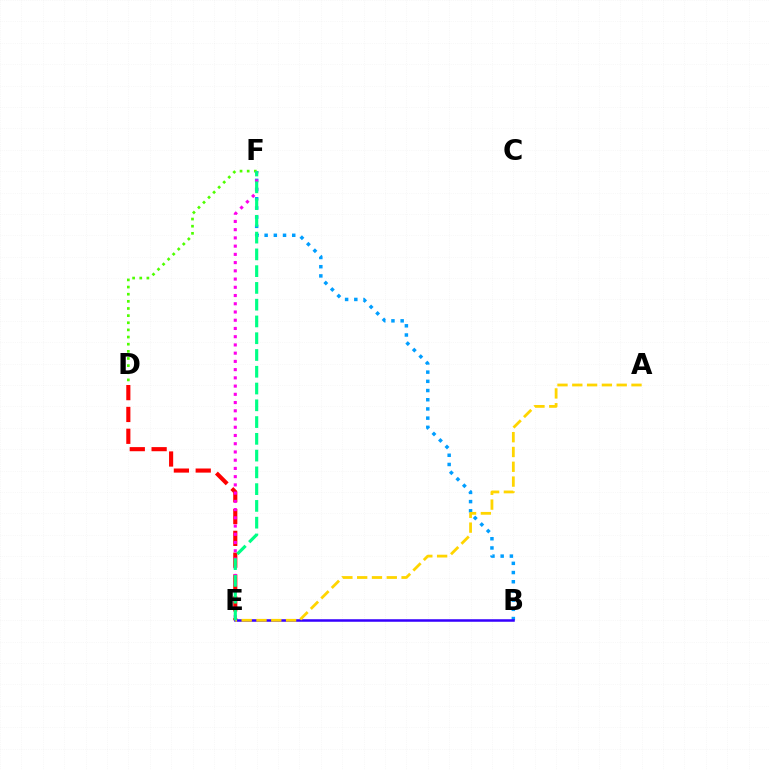{('D', 'E'): [{'color': '#ff0000', 'line_style': 'dashed', 'thickness': 2.97}], ('B', 'F'): [{'color': '#009eff', 'line_style': 'dotted', 'thickness': 2.5}], ('D', 'F'): [{'color': '#4fff00', 'line_style': 'dotted', 'thickness': 1.94}], ('E', 'F'): [{'color': '#ff00ed', 'line_style': 'dotted', 'thickness': 2.24}, {'color': '#00ff86', 'line_style': 'dashed', 'thickness': 2.28}], ('B', 'E'): [{'color': '#3700ff', 'line_style': 'solid', 'thickness': 1.82}], ('A', 'E'): [{'color': '#ffd500', 'line_style': 'dashed', 'thickness': 2.01}]}